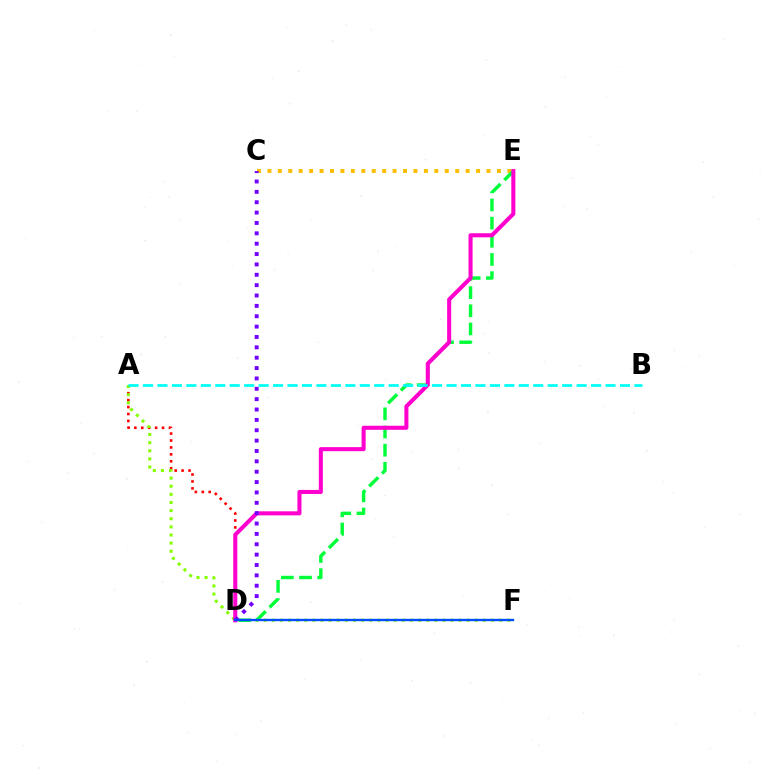{('A', 'D'): [{'color': '#ff0000', 'line_style': 'dotted', 'thickness': 1.88}], ('A', 'F'): [{'color': '#84ff00', 'line_style': 'dotted', 'thickness': 2.21}], ('C', 'E'): [{'color': '#ffbd00', 'line_style': 'dotted', 'thickness': 2.83}], ('D', 'E'): [{'color': '#00ff39', 'line_style': 'dashed', 'thickness': 2.47}, {'color': '#ff00cf', 'line_style': 'solid', 'thickness': 2.92}], ('A', 'B'): [{'color': '#00fff6', 'line_style': 'dashed', 'thickness': 1.96}], ('C', 'D'): [{'color': '#7200ff', 'line_style': 'dotted', 'thickness': 2.82}], ('D', 'F'): [{'color': '#004bff', 'line_style': 'solid', 'thickness': 1.68}]}